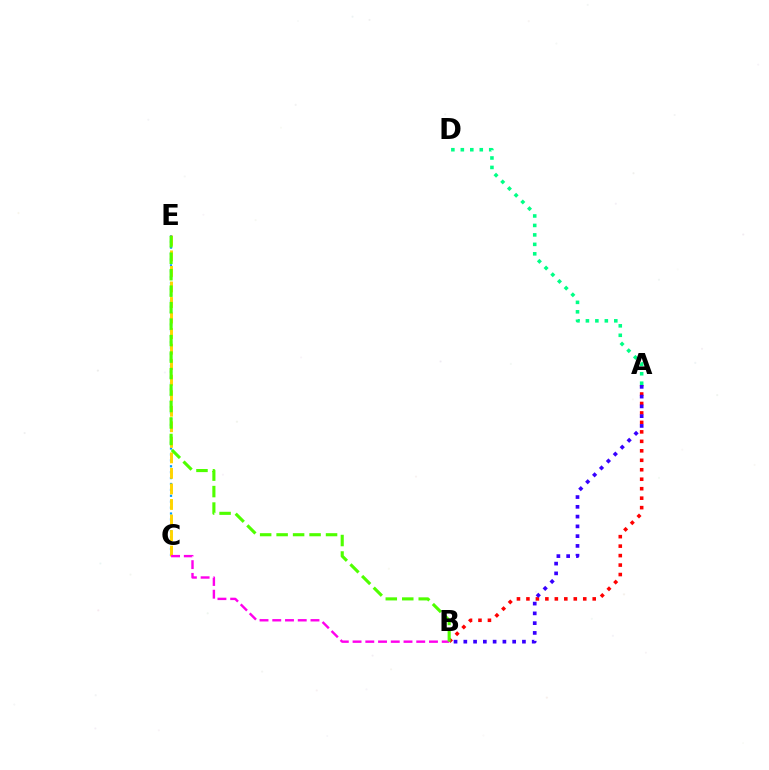{('A', 'B'): [{'color': '#ff0000', 'line_style': 'dotted', 'thickness': 2.57}, {'color': '#3700ff', 'line_style': 'dotted', 'thickness': 2.65}], ('C', 'E'): [{'color': '#009eff', 'line_style': 'dotted', 'thickness': 1.61}, {'color': '#ffd500', 'line_style': 'dashed', 'thickness': 2.11}], ('A', 'D'): [{'color': '#00ff86', 'line_style': 'dotted', 'thickness': 2.57}], ('B', 'C'): [{'color': '#ff00ed', 'line_style': 'dashed', 'thickness': 1.73}], ('B', 'E'): [{'color': '#4fff00', 'line_style': 'dashed', 'thickness': 2.24}]}